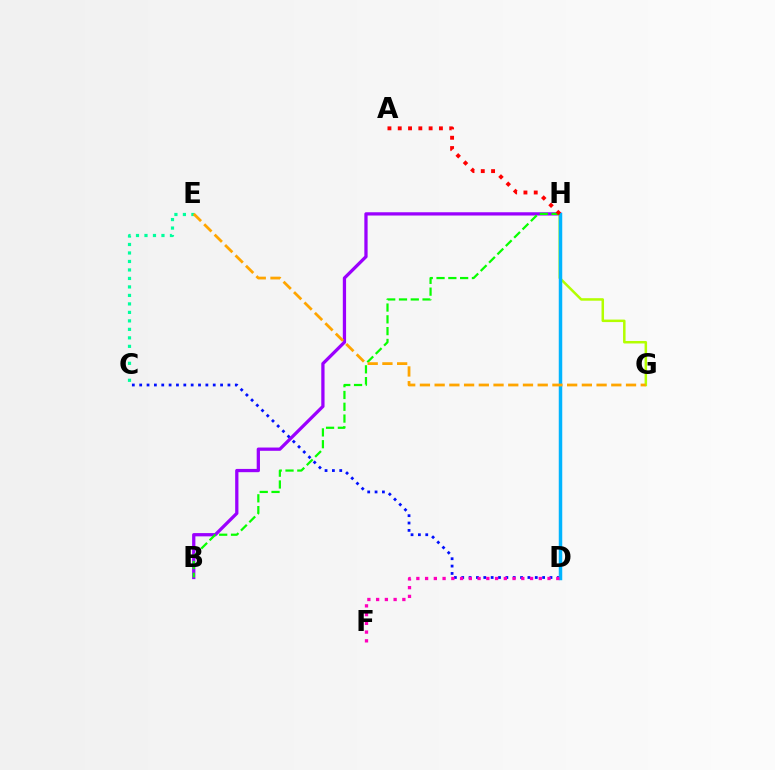{('B', 'H'): [{'color': '#9b00ff', 'line_style': 'solid', 'thickness': 2.35}, {'color': '#08ff00', 'line_style': 'dashed', 'thickness': 1.6}], ('G', 'H'): [{'color': '#b3ff00', 'line_style': 'solid', 'thickness': 1.8}], ('C', 'D'): [{'color': '#0010ff', 'line_style': 'dotted', 'thickness': 2.0}], ('C', 'E'): [{'color': '#00ff9d', 'line_style': 'dotted', 'thickness': 2.31}], ('D', 'H'): [{'color': '#00b5ff', 'line_style': 'solid', 'thickness': 2.51}], ('E', 'G'): [{'color': '#ffa500', 'line_style': 'dashed', 'thickness': 2.0}], ('A', 'H'): [{'color': '#ff0000', 'line_style': 'dotted', 'thickness': 2.8}], ('D', 'F'): [{'color': '#ff00bd', 'line_style': 'dotted', 'thickness': 2.38}]}